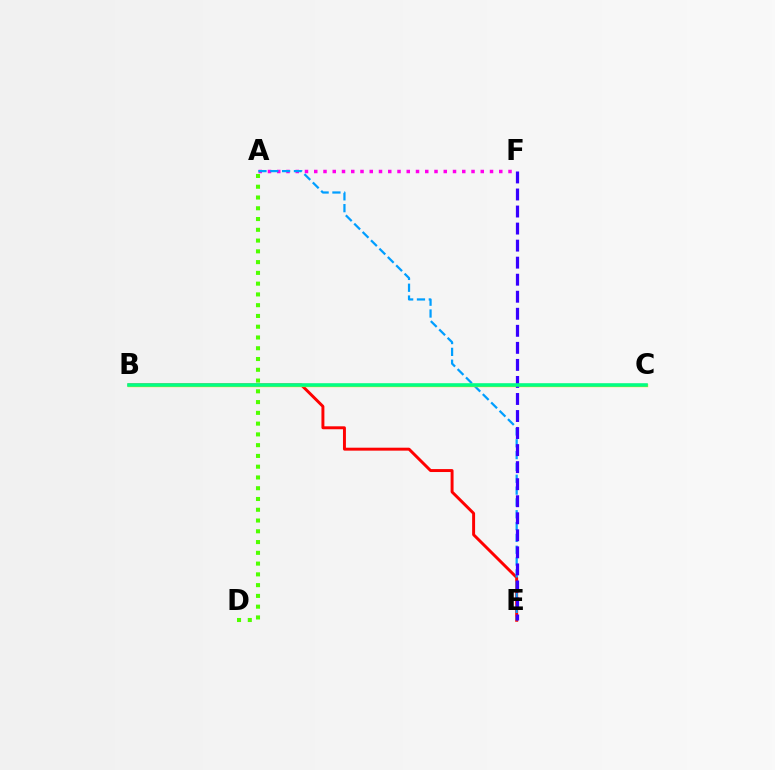{('A', 'D'): [{'color': '#4fff00', 'line_style': 'dotted', 'thickness': 2.93}], ('B', 'E'): [{'color': '#ff0000', 'line_style': 'solid', 'thickness': 2.12}], ('A', 'F'): [{'color': '#ff00ed', 'line_style': 'dotted', 'thickness': 2.51}], ('A', 'E'): [{'color': '#009eff', 'line_style': 'dashed', 'thickness': 1.61}], ('B', 'C'): [{'color': '#ffd500', 'line_style': 'solid', 'thickness': 2.41}, {'color': '#00ff86', 'line_style': 'solid', 'thickness': 2.56}], ('E', 'F'): [{'color': '#3700ff', 'line_style': 'dashed', 'thickness': 2.31}]}